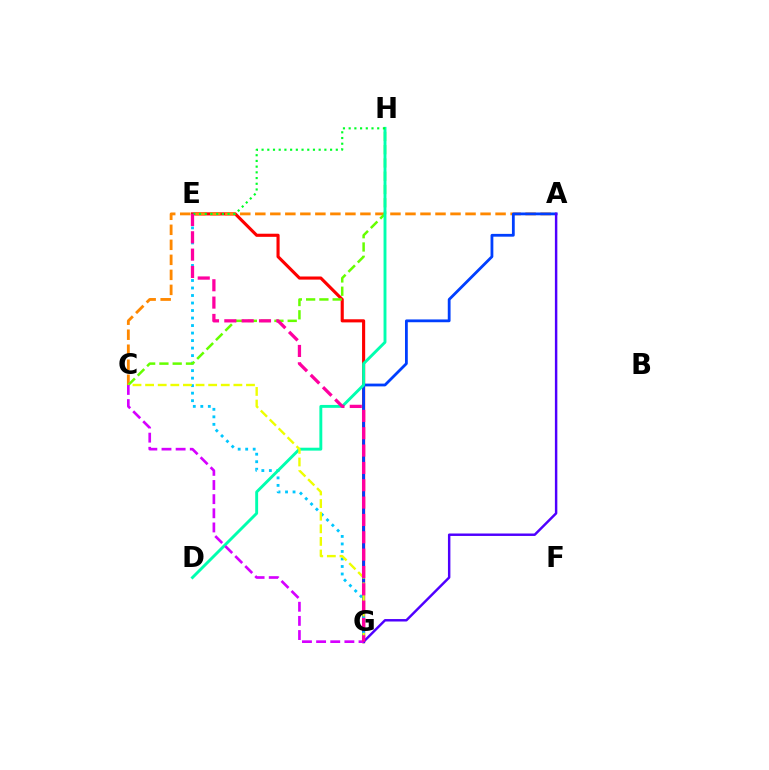{('E', 'G'): [{'color': '#ff0000', 'line_style': 'solid', 'thickness': 2.25}, {'color': '#00c7ff', 'line_style': 'dotted', 'thickness': 2.04}, {'color': '#ff00a0', 'line_style': 'dashed', 'thickness': 2.36}], ('A', 'C'): [{'color': '#ff8800', 'line_style': 'dashed', 'thickness': 2.04}], ('A', 'G'): [{'color': '#003fff', 'line_style': 'solid', 'thickness': 2.01}, {'color': '#4f00ff', 'line_style': 'solid', 'thickness': 1.76}], ('C', 'H'): [{'color': '#66ff00', 'line_style': 'dashed', 'thickness': 1.8}], ('D', 'H'): [{'color': '#00ffaf', 'line_style': 'solid', 'thickness': 2.09}], ('E', 'H'): [{'color': '#00ff27', 'line_style': 'dotted', 'thickness': 1.55}], ('C', 'G'): [{'color': '#eeff00', 'line_style': 'dashed', 'thickness': 1.71}, {'color': '#d600ff', 'line_style': 'dashed', 'thickness': 1.92}]}